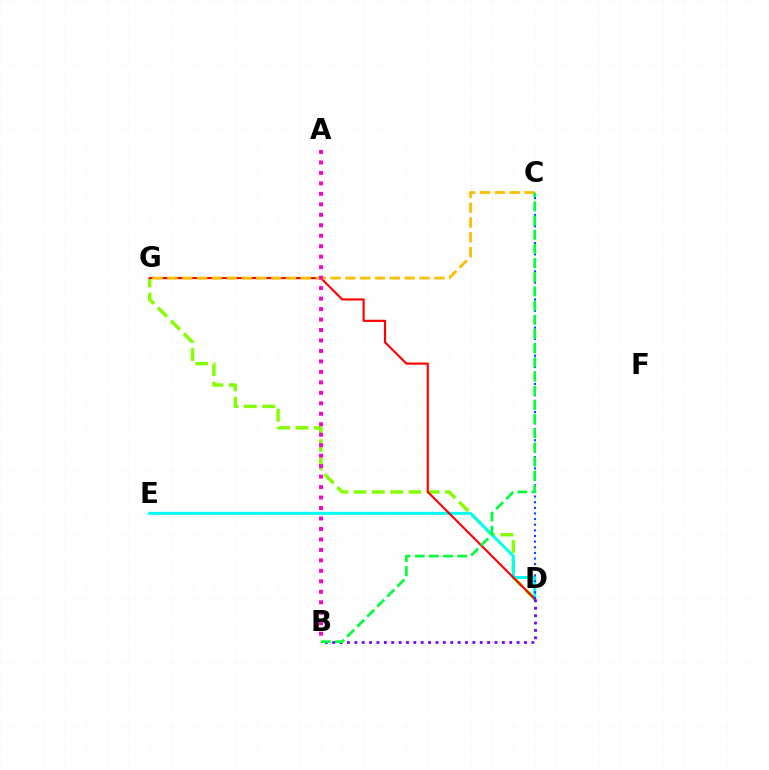{('D', 'G'): [{'color': '#84ff00', 'line_style': 'dashed', 'thickness': 2.48}, {'color': '#ff0000', 'line_style': 'solid', 'thickness': 1.54}], ('D', 'E'): [{'color': '#00fff6', 'line_style': 'solid', 'thickness': 2.15}], ('B', 'D'): [{'color': '#7200ff', 'line_style': 'dotted', 'thickness': 2.0}], ('C', 'G'): [{'color': '#ffbd00', 'line_style': 'dashed', 'thickness': 2.02}], ('A', 'B'): [{'color': '#ff00cf', 'line_style': 'dotted', 'thickness': 2.85}], ('C', 'D'): [{'color': '#004bff', 'line_style': 'dotted', 'thickness': 1.53}], ('B', 'C'): [{'color': '#00ff39', 'line_style': 'dashed', 'thickness': 1.93}]}